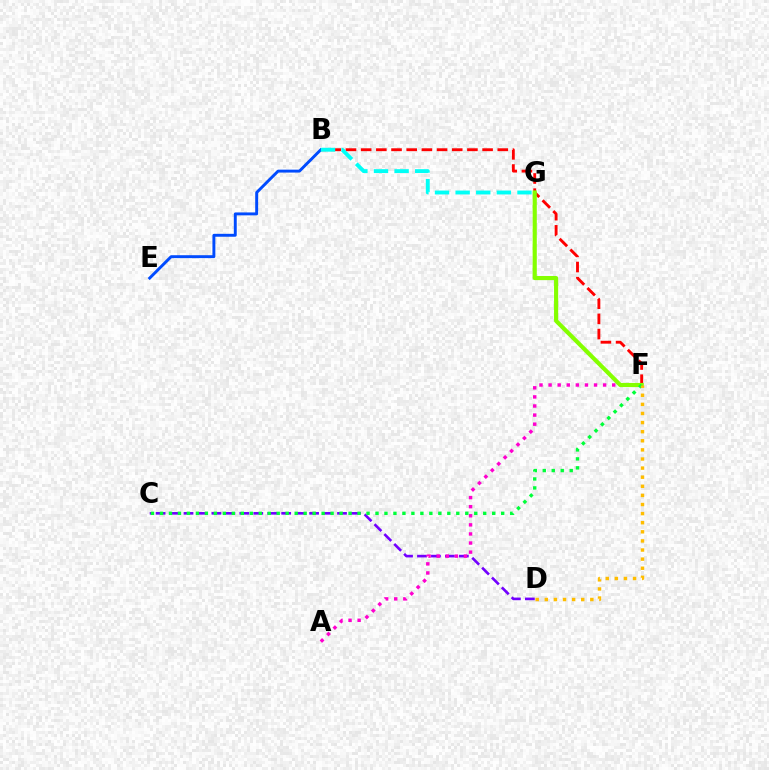{('C', 'D'): [{'color': '#7200ff', 'line_style': 'dashed', 'thickness': 1.9}], ('A', 'F'): [{'color': '#ff00cf', 'line_style': 'dotted', 'thickness': 2.47}], ('B', 'F'): [{'color': '#ff0000', 'line_style': 'dashed', 'thickness': 2.06}], ('B', 'E'): [{'color': '#004bff', 'line_style': 'solid', 'thickness': 2.1}], ('F', 'G'): [{'color': '#84ff00', 'line_style': 'solid', 'thickness': 2.98}], ('C', 'F'): [{'color': '#00ff39', 'line_style': 'dotted', 'thickness': 2.44}], ('D', 'F'): [{'color': '#ffbd00', 'line_style': 'dotted', 'thickness': 2.47}], ('B', 'G'): [{'color': '#00fff6', 'line_style': 'dashed', 'thickness': 2.8}]}